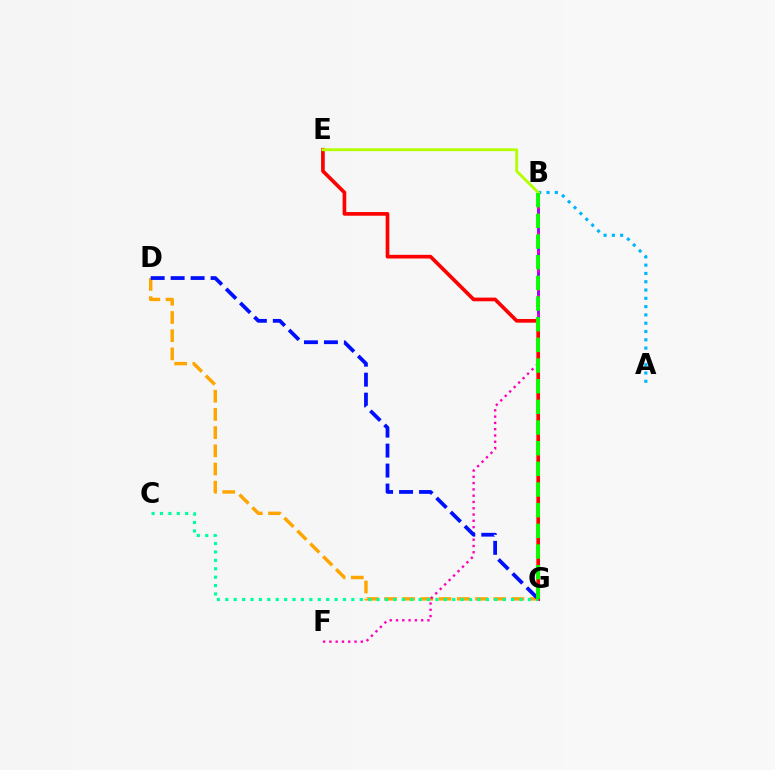{('B', 'G'): [{'color': '#9b00ff', 'line_style': 'solid', 'thickness': 2.09}, {'color': '#08ff00', 'line_style': 'dashed', 'thickness': 2.81}], ('D', 'G'): [{'color': '#ffa500', 'line_style': 'dashed', 'thickness': 2.47}, {'color': '#0010ff', 'line_style': 'dashed', 'thickness': 2.71}], ('B', 'F'): [{'color': '#ff00bd', 'line_style': 'dotted', 'thickness': 1.71}], ('E', 'G'): [{'color': '#ff0000', 'line_style': 'solid', 'thickness': 2.65}], ('A', 'B'): [{'color': '#00b5ff', 'line_style': 'dotted', 'thickness': 2.25}], ('B', 'E'): [{'color': '#b3ff00', 'line_style': 'solid', 'thickness': 2.05}], ('C', 'G'): [{'color': '#00ff9d', 'line_style': 'dotted', 'thickness': 2.28}]}